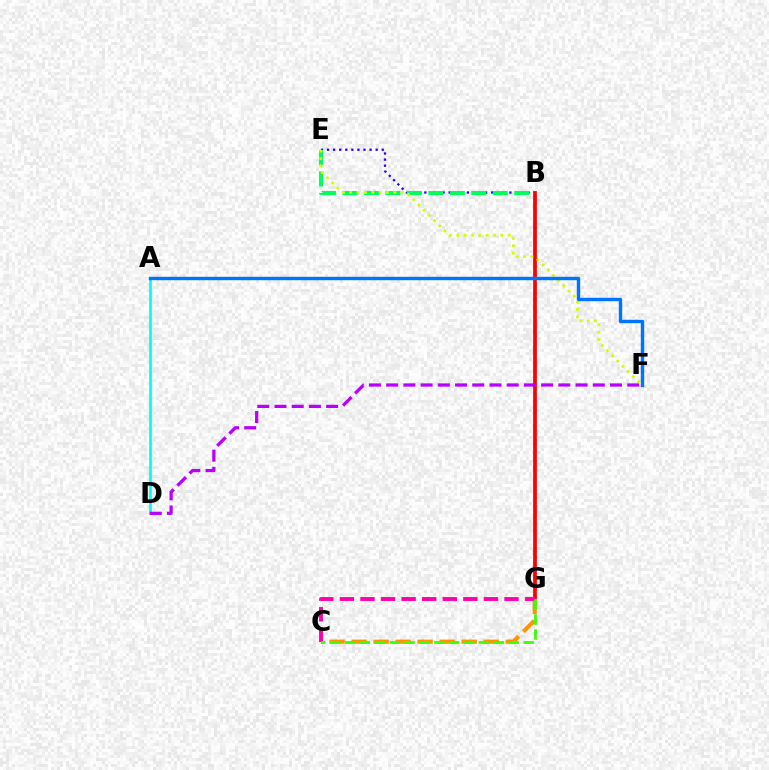{('B', 'E'): [{'color': '#2500ff', 'line_style': 'dotted', 'thickness': 1.65}, {'color': '#00ff5c', 'line_style': 'dashed', 'thickness': 2.92}], ('A', 'D'): [{'color': '#00fff6', 'line_style': 'solid', 'thickness': 1.97}], ('B', 'G'): [{'color': '#ff0000', 'line_style': 'solid', 'thickness': 2.7}], ('C', 'G'): [{'color': '#ff9400', 'line_style': 'dashed', 'thickness': 2.99}, {'color': '#ff00ac', 'line_style': 'dashed', 'thickness': 2.8}, {'color': '#3dff00', 'line_style': 'dashed', 'thickness': 2.02}], ('E', 'F'): [{'color': '#d1ff00', 'line_style': 'dotted', 'thickness': 1.99}], ('D', 'F'): [{'color': '#b900ff', 'line_style': 'dashed', 'thickness': 2.34}], ('A', 'F'): [{'color': '#0074ff', 'line_style': 'solid', 'thickness': 2.45}]}